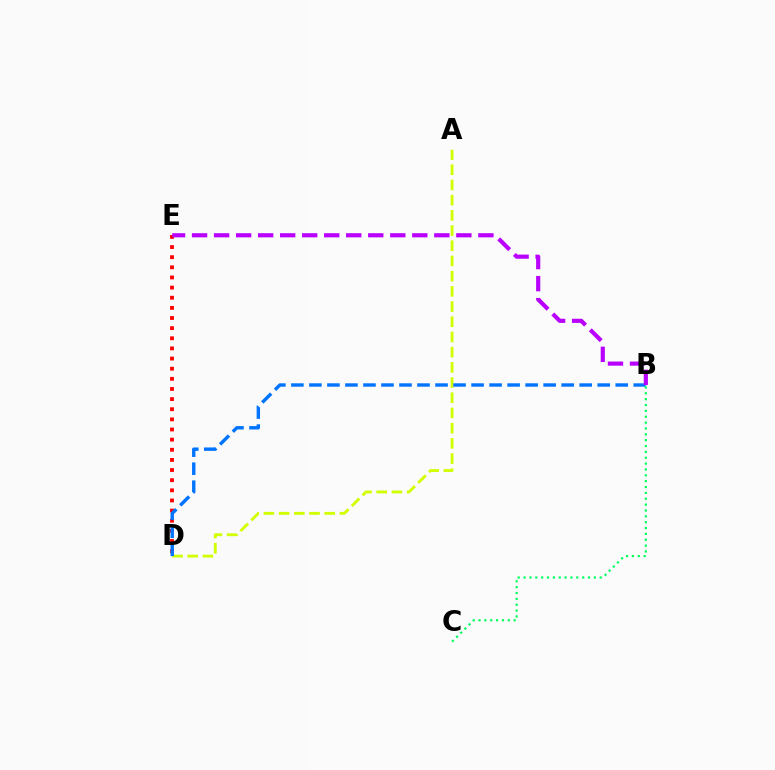{('A', 'D'): [{'color': '#d1ff00', 'line_style': 'dashed', 'thickness': 2.06}], ('D', 'E'): [{'color': '#ff0000', 'line_style': 'dotted', 'thickness': 2.75}], ('B', 'D'): [{'color': '#0074ff', 'line_style': 'dashed', 'thickness': 2.45}], ('B', 'C'): [{'color': '#00ff5c', 'line_style': 'dotted', 'thickness': 1.59}], ('B', 'E'): [{'color': '#b900ff', 'line_style': 'dashed', 'thickness': 2.99}]}